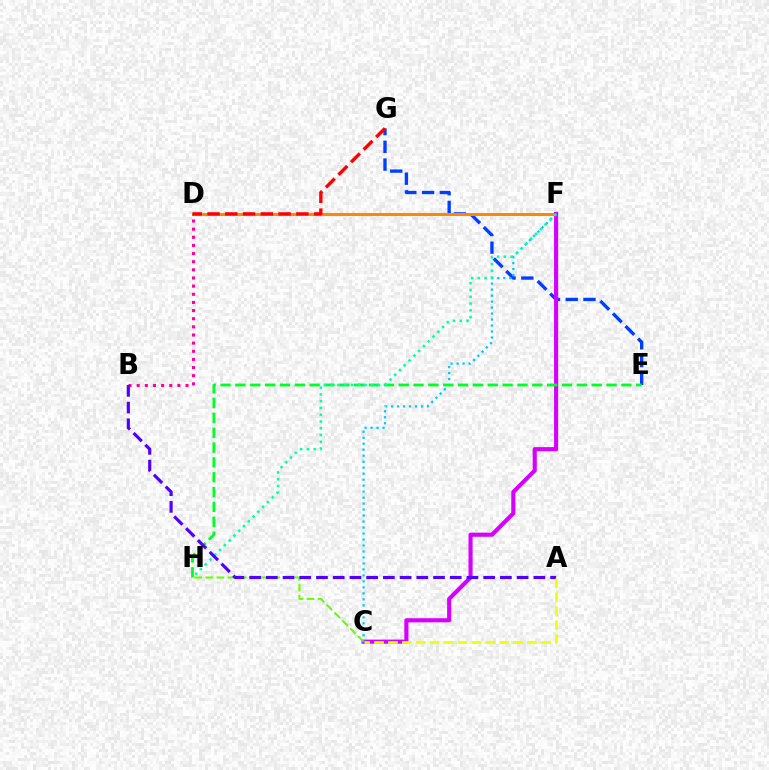{('E', 'G'): [{'color': '#003fff', 'line_style': 'dashed', 'thickness': 2.41}], ('D', 'F'): [{'color': '#ff8800', 'line_style': 'solid', 'thickness': 2.15}], ('D', 'G'): [{'color': '#ff0000', 'line_style': 'dashed', 'thickness': 2.41}], ('C', 'F'): [{'color': '#d600ff', 'line_style': 'solid', 'thickness': 2.96}, {'color': '#00c7ff', 'line_style': 'dotted', 'thickness': 1.63}], ('B', 'D'): [{'color': '#ff00a0', 'line_style': 'dotted', 'thickness': 2.21}], ('C', 'H'): [{'color': '#66ff00', 'line_style': 'dashed', 'thickness': 1.52}], ('E', 'H'): [{'color': '#00ff27', 'line_style': 'dashed', 'thickness': 2.02}], ('F', 'H'): [{'color': '#00ffaf', 'line_style': 'dotted', 'thickness': 1.84}], ('A', 'B'): [{'color': '#4f00ff', 'line_style': 'dashed', 'thickness': 2.27}], ('A', 'C'): [{'color': '#eeff00', 'line_style': 'dashed', 'thickness': 1.89}]}